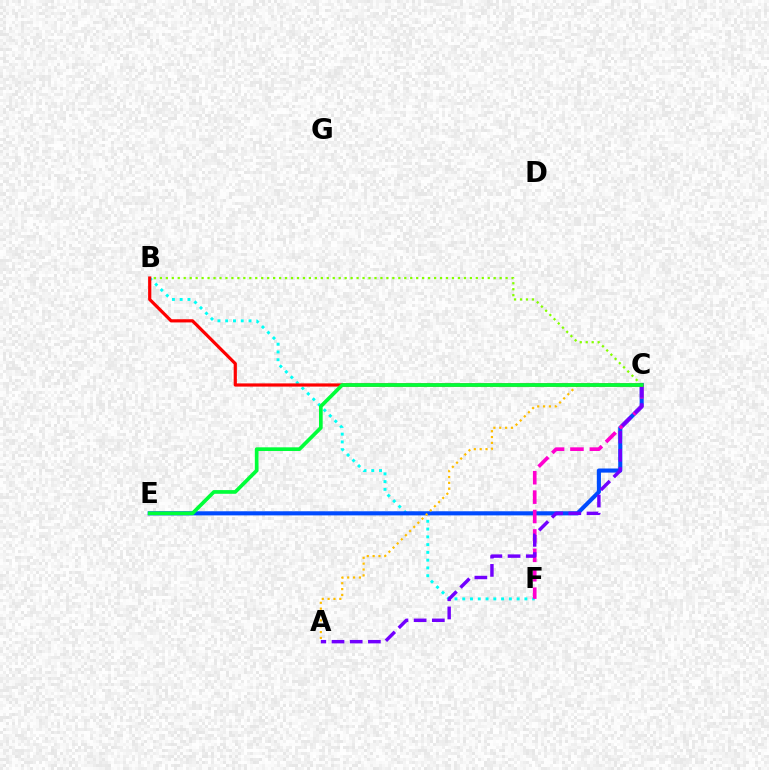{('B', 'C'): [{'color': '#84ff00', 'line_style': 'dotted', 'thickness': 1.62}, {'color': '#ff0000', 'line_style': 'solid', 'thickness': 2.3}], ('B', 'F'): [{'color': '#00fff6', 'line_style': 'dotted', 'thickness': 2.11}], ('C', 'E'): [{'color': '#004bff', 'line_style': 'solid', 'thickness': 2.96}, {'color': '#00ff39', 'line_style': 'solid', 'thickness': 2.66}], ('A', 'C'): [{'color': '#ffbd00', 'line_style': 'dotted', 'thickness': 1.59}, {'color': '#7200ff', 'line_style': 'dashed', 'thickness': 2.47}], ('C', 'F'): [{'color': '#ff00cf', 'line_style': 'dashed', 'thickness': 2.64}]}